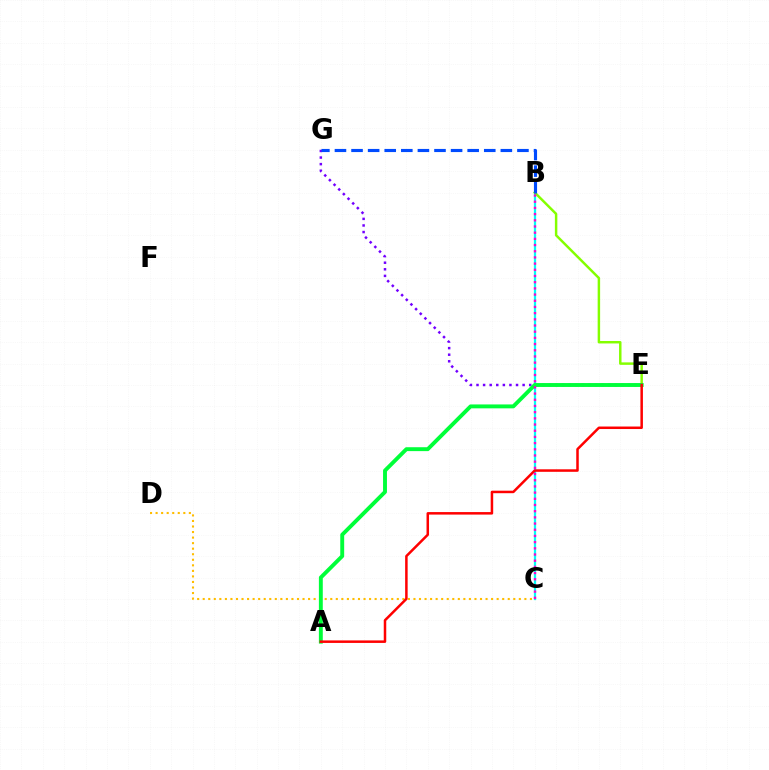{('C', 'D'): [{'color': '#ffbd00', 'line_style': 'dotted', 'thickness': 1.51}], ('E', 'G'): [{'color': '#7200ff', 'line_style': 'dotted', 'thickness': 1.79}], ('B', 'C'): [{'color': '#00fff6', 'line_style': 'solid', 'thickness': 1.62}, {'color': '#ff00cf', 'line_style': 'dotted', 'thickness': 1.68}], ('B', 'E'): [{'color': '#84ff00', 'line_style': 'solid', 'thickness': 1.77}], ('A', 'E'): [{'color': '#00ff39', 'line_style': 'solid', 'thickness': 2.81}, {'color': '#ff0000', 'line_style': 'solid', 'thickness': 1.8}], ('B', 'G'): [{'color': '#004bff', 'line_style': 'dashed', 'thickness': 2.25}]}